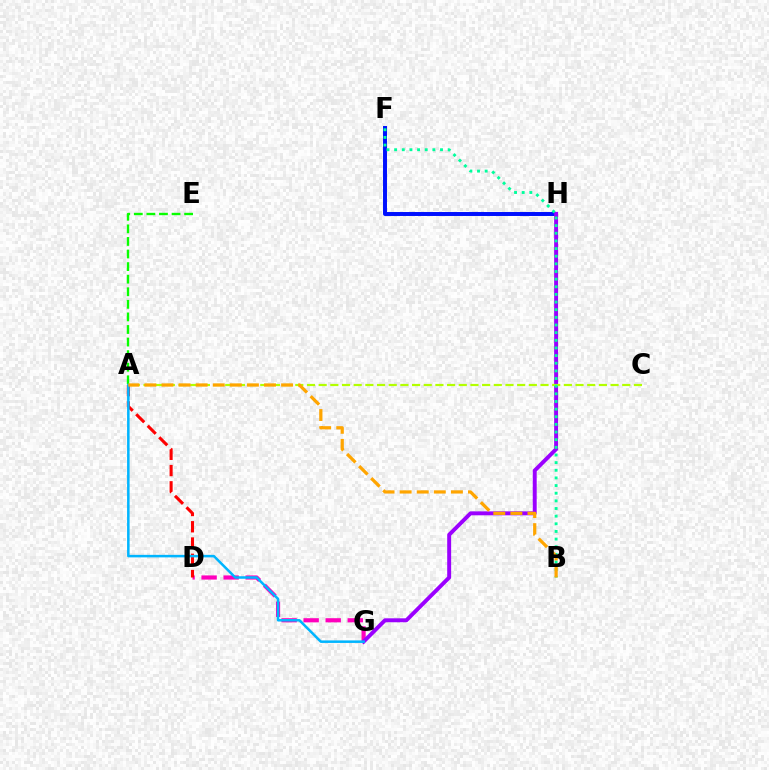{('F', 'H'): [{'color': '#0010ff', 'line_style': 'solid', 'thickness': 2.85}], ('D', 'G'): [{'color': '#ff00bd', 'line_style': 'dashed', 'thickness': 3.0}], ('G', 'H'): [{'color': '#9b00ff', 'line_style': 'solid', 'thickness': 2.84}], ('A', 'C'): [{'color': '#b3ff00', 'line_style': 'dashed', 'thickness': 1.59}], ('A', 'E'): [{'color': '#08ff00', 'line_style': 'dashed', 'thickness': 1.71}], ('B', 'F'): [{'color': '#00ff9d', 'line_style': 'dotted', 'thickness': 2.08}], ('A', 'D'): [{'color': '#ff0000', 'line_style': 'dashed', 'thickness': 2.21}], ('A', 'G'): [{'color': '#00b5ff', 'line_style': 'solid', 'thickness': 1.82}], ('A', 'B'): [{'color': '#ffa500', 'line_style': 'dashed', 'thickness': 2.32}]}